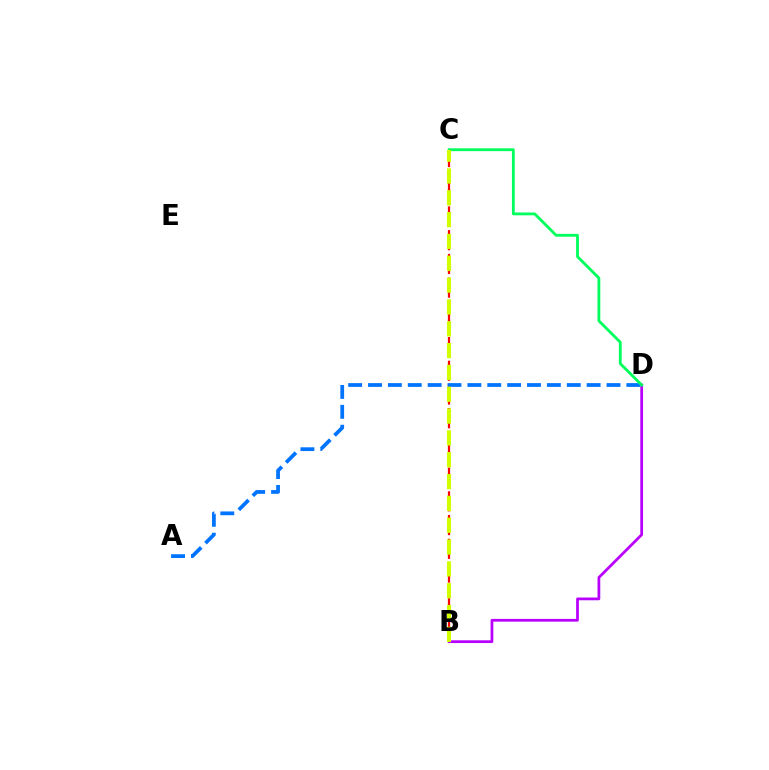{('B', 'C'): [{'color': '#ff0000', 'line_style': 'dashed', 'thickness': 1.61}, {'color': '#d1ff00', 'line_style': 'dashed', 'thickness': 2.97}], ('B', 'D'): [{'color': '#b900ff', 'line_style': 'solid', 'thickness': 1.98}], ('A', 'D'): [{'color': '#0074ff', 'line_style': 'dashed', 'thickness': 2.7}], ('C', 'D'): [{'color': '#00ff5c', 'line_style': 'solid', 'thickness': 2.03}]}